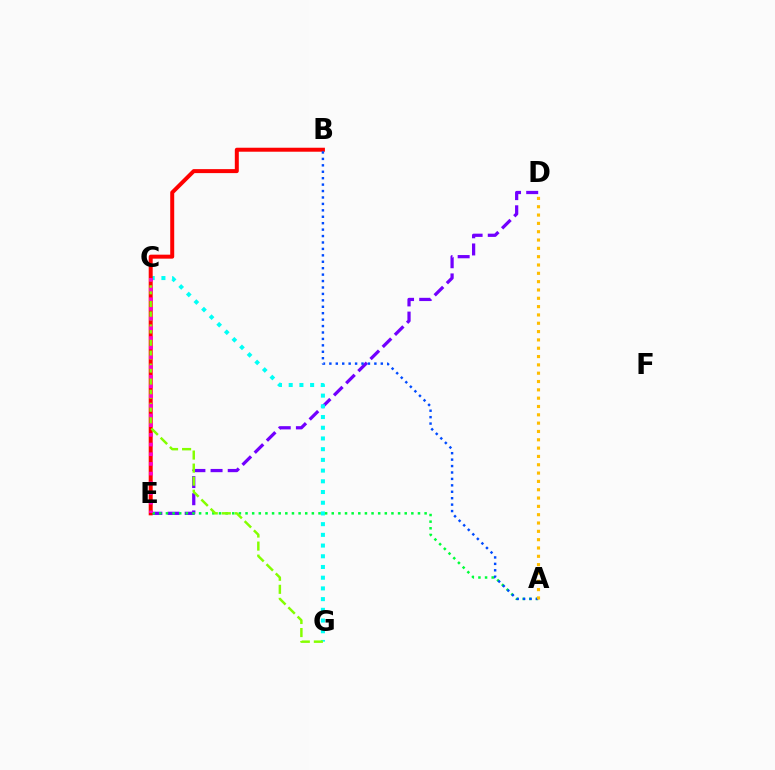{('D', 'E'): [{'color': '#7200ff', 'line_style': 'dashed', 'thickness': 2.33}], ('C', 'G'): [{'color': '#00fff6', 'line_style': 'dotted', 'thickness': 2.91}, {'color': '#84ff00', 'line_style': 'dashed', 'thickness': 1.77}], ('B', 'E'): [{'color': '#ff0000', 'line_style': 'solid', 'thickness': 2.87}], ('A', 'E'): [{'color': '#00ff39', 'line_style': 'dotted', 'thickness': 1.8}], ('C', 'E'): [{'color': '#ff00cf', 'line_style': 'dotted', 'thickness': 2.63}], ('A', 'B'): [{'color': '#004bff', 'line_style': 'dotted', 'thickness': 1.75}], ('A', 'D'): [{'color': '#ffbd00', 'line_style': 'dotted', 'thickness': 2.26}]}